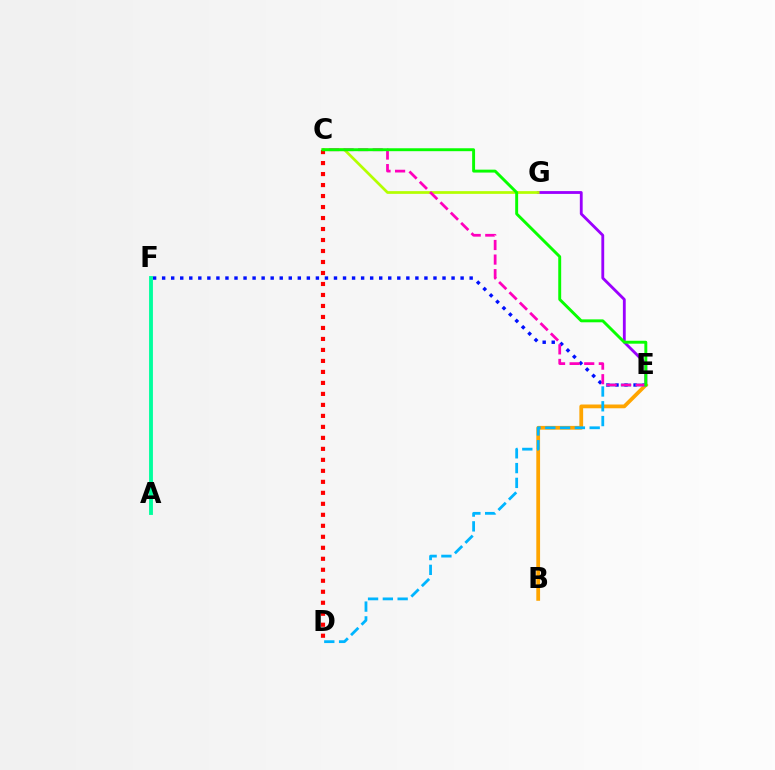{('E', 'F'): [{'color': '#0010ff', 'line_style': 'dotted', 'thickness': 2.46}], ('A', 'F'): [{'color': '#00ff9d', 'line_style': 'solid', 'thickness': 2.78}], ('E', 'G'): [{'color': '#9b00ff', 'line_style': 'solid', 'thickness': 2.04}], ('C', 'G'): [{'color': '#b3ff00', 'line_style': 'solid', 'thickness': 1.96}], ('B', 'E'): [{'color': '#ffa500', 'line_style': 'solid', 'thickness': 2.71}], ('D', 'E'): [{'color': '#00b5ff', 'line_style': 'dashed', 'thickness': 2.01}], ('C', 'E'): [{'color': '#ff00bd', 'line_style': 'dashed', 'thickness': 1.98}, {'color': '#08ff00', 'line_style': 'solid', 'thickness': 2.1}], ('C', 'D'): [{'color': '#ff0000', 'line_style': 'dotted', 'thickness': 2.99}]}